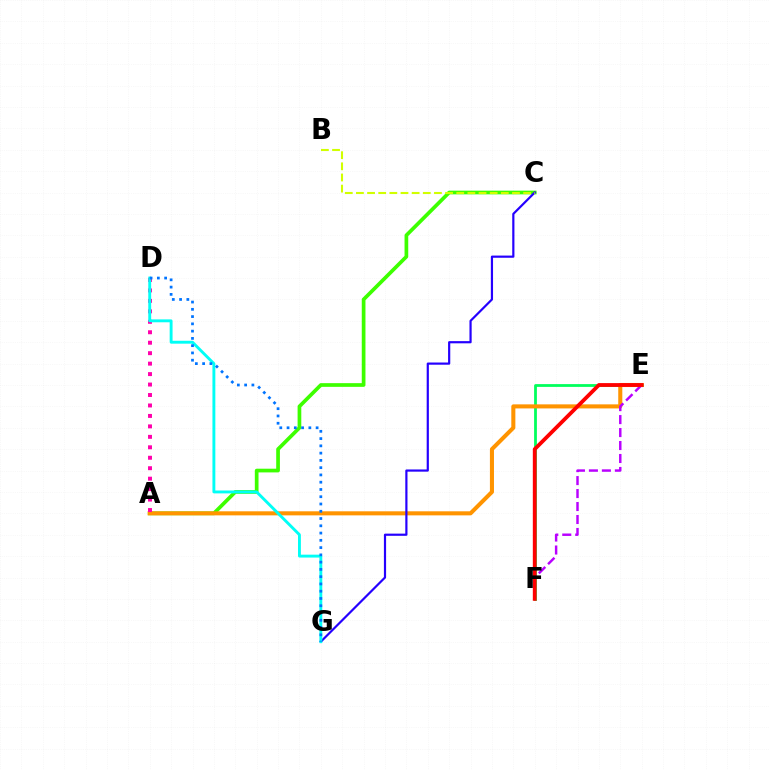{('A', 'C'): [{'color': '#3dff00', 'line_style': 'solid', 'thickness': 2.66}], ('E', 'F'): [{'color': '#00ff5c', 'line_style': 'solid', 'thickness': 2.01}, {'color': '#b900ff', 'line_style': 'dashed', 'thickness': 1.76}, {'color': '#ff0000', 'line_style': 'solid', 'thickness': 2.74}], ('A', 'E'): [{'color': '#ff9400', 'line_style': 'solid', 'thickness': 2.92}], ('A', 'D'): [{'color': '#ff00ac', 'line_style': 'dotted', 'thickness': 2.84}], ('C', 'G'): [{'color': '#2500ff', 'line_style': 'solid', 'thickness': 1.58}], ('B', 'C'): [{'color': '#d1ff00', 'line_style': 'dashed', 'thickness': 1.51}], ('D', 'G'): [{'color': '#00fff6', 'line_style': 'solid', 'thickness': 2.08}, {'color': '#0074ff', 'line_style': 'dotted', 'thickness': 1.97}]}